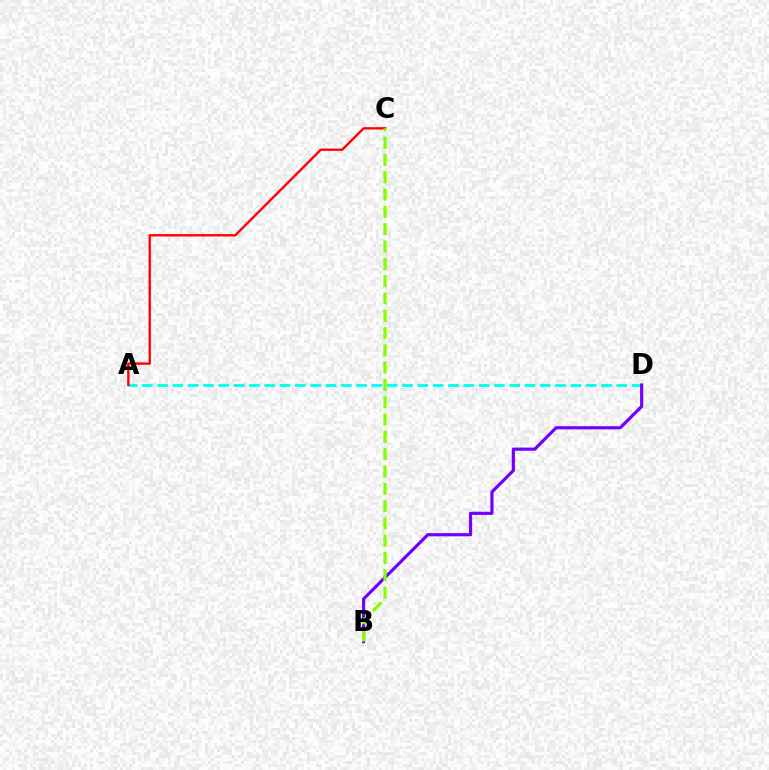{('A', 'D'): [{'color': '#00fff6', 'line_style': 'dashed', 'thickness': 2.08}], ('B', 'D'): [{'color': '#7200ff', 'line_style': 'solid', 'thickness': 2.29}], ('A', 'C'): [{'color': '#ff0000', 'line_style': 'solid', 'thickness': 1.69}], ('B', 'C'): [{'color': '#84ff00', 'line_style': 'dashed', 'thickness': 2.35}]}